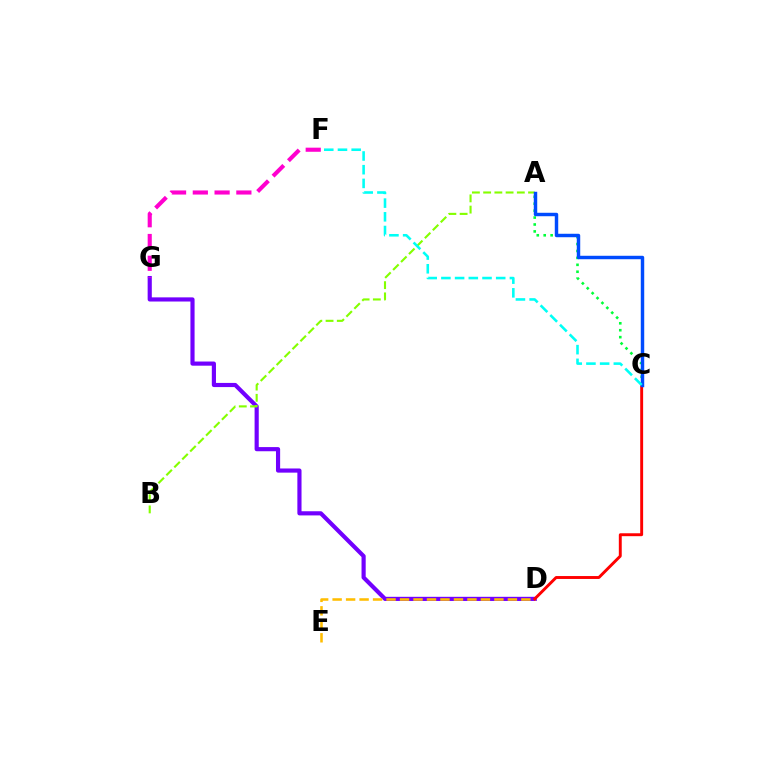{('D', 'G'): [{'color': '#7200ff', 'line_style': 'solid', 'thickness': 2.99}], ('A', 'B'): [{'color': '#84ff00', 'line_style': 'dashed', 'thickness': 1.53}], ('F', 'G'): [{'color': '#ff00cf', 'line_style': 'dashed', 'thickness': 2.96}], ('D', 'E'): [{'color': '#ffbd00', 'line_style': 'dashed', 'thickness': 1.83}], ('C', 'D'): [{'color': '#ff0000', 'line_style': 'solid', 'thickness': 2.1}], ('A', 'C'): [{'color': '#00ff39', 'line_style': 'dotted', 'thickness': 1.88}, {'color': '#004bff', 'line_style': 'solid', 'thickness': 2.48}], ('C', 'F'): [{'color': '#00fff6', 'line_style': 'dashed', 'thickness': 1.86}]}